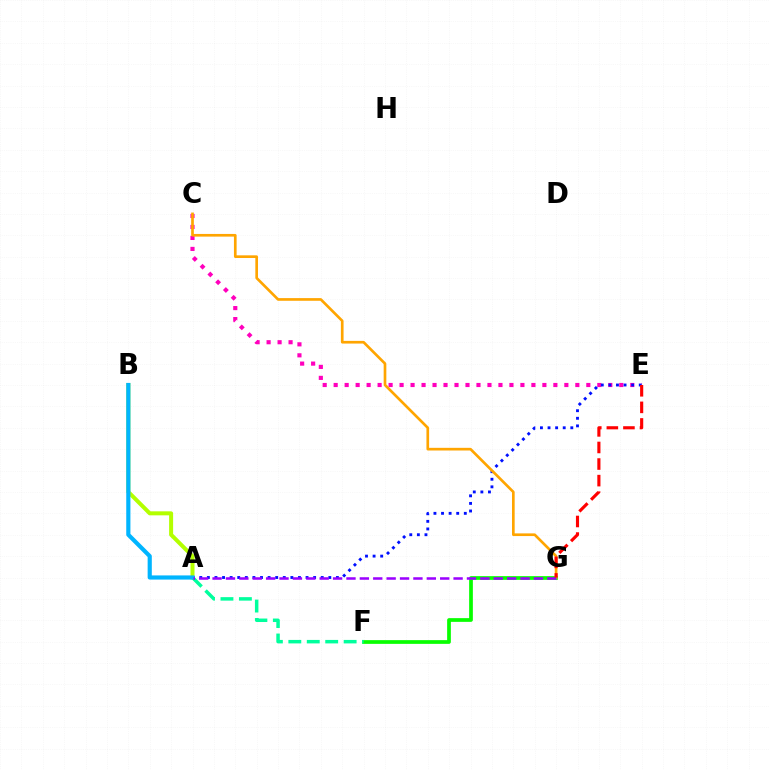{('A', 'B'): [{'color': '#b3ff00', 'line_style': 'solid', 'thickness': 2.89}, {'color': '#00b5ff', 'line_style': 'solid', 'thickness': 3.0}], ('C', 'E'): [{'color': '#ff00bd', 'line_style': 'dotted', 'thickness': 2.98}], ('A', 'E'): [{'color': '#0010ff', 'line_style': 'dotted', 'thickness': 2.06}], ('F', 'G'): [{'color': '#08ff00', 'line_style': 'solid', 'thickness': 2.67}], ('A', 'F'): [{'color': '#00ff9d', 'line_style': 'dashed', 'thickness': 2.51}], ('C', 'G'): [{'color': '#ffa500', 'line_style': 'solid', 'thickness': 1.92}], ('A', 'G'): [{'color': '#9b00ff', 'line_style': 'dashed', 'thickness': 1.82}], ('E', 'G'): [{'color': '#ff0000', 'line_style': 'dashed', 'thickness': 2.25}]}